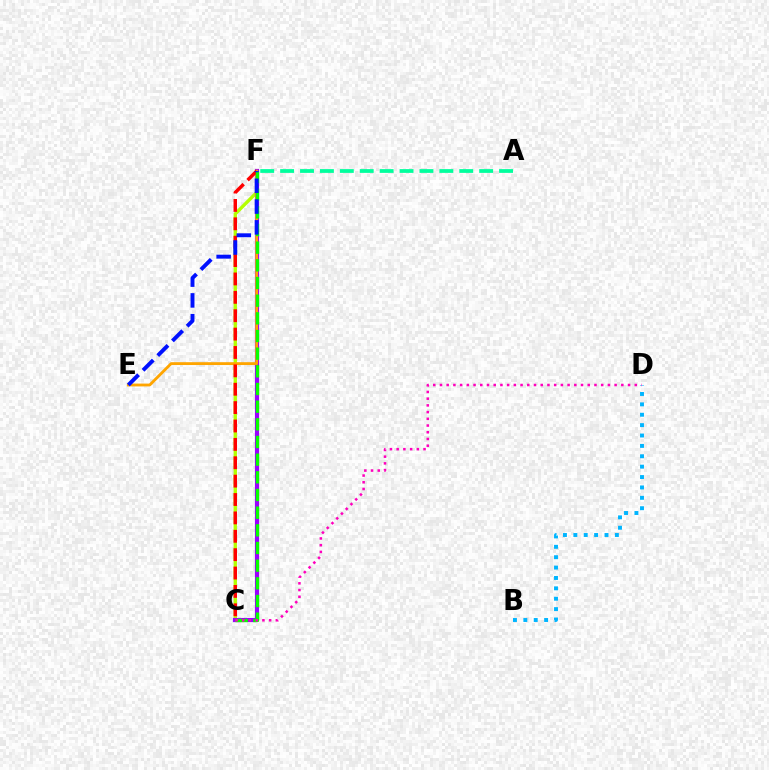{('C', 'F'): [{'color': '#b3ff00', 'line_style': 'solid', 'thickness': 2.42}, {'color': '#9b00ff', 'line_style': 'solid', 'thickness': 2.99}, {'color': '#ff0000', 'line_style': 'dashed', 'thickness': 2.5}, {'color': '#08ff00', 'line_style': 'dashed', 'thickness': 2.4}], ('E', 'F'): [{'color': '#ffa500', 'line_style': 'solid', 'thickness': 2.04}, {'color': '#0010ff', 'line_style': 'dashed', 'thickness': 2.82}], ('B', 'D'): [{'color': '#00b5ff', 'line_style': 'dotted', 'thickness': 2.82}], ('C', 'D'): [{'color': '#ff00bd', 'line_style': 'dotted', 'thickness': 1.83}], ('A', 'F'): [{'color': '#00ff9d', 'line_style': 'dashed', 'thickness': 2.7}]}